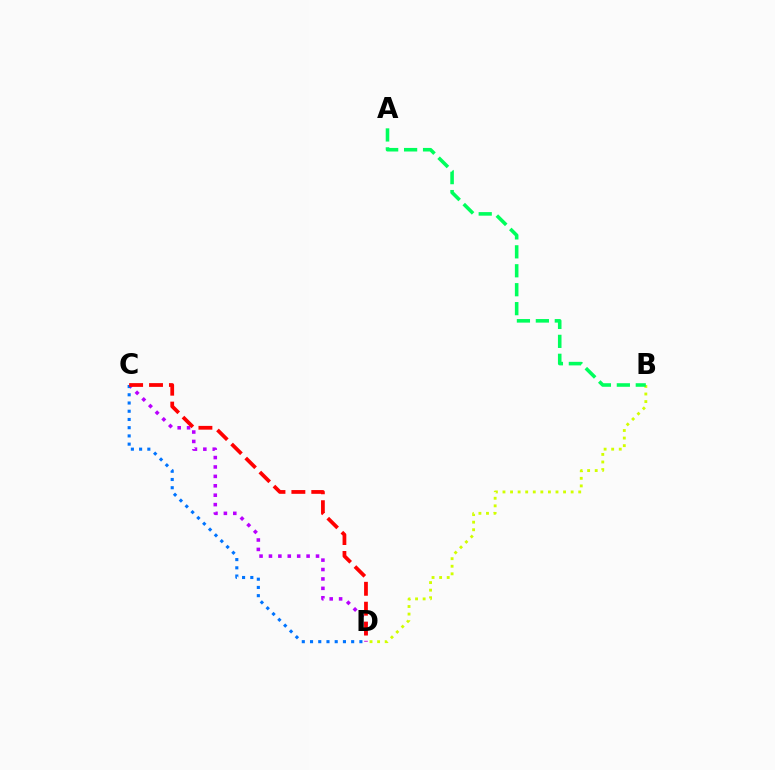{('B', 'D'): [{'color': '#d1ff00', 'line_style': 'dotted', 'thickness': 2.06}], ('C', 'D'): [{'color': '#b900ff', 'line_style': 'dotted', 'thickness': 2.56}, {'color': '#0074ff', 'line_style': 'dotted', 'thickness': 2.24}, {'color': '#ff0000', 'line_style': 'dashed', 'thickness': 2.7}], ('A', 'B'): [{'color': '#00ff5c', 'line_style': 'dashed', 'thickness': 2.57}]}